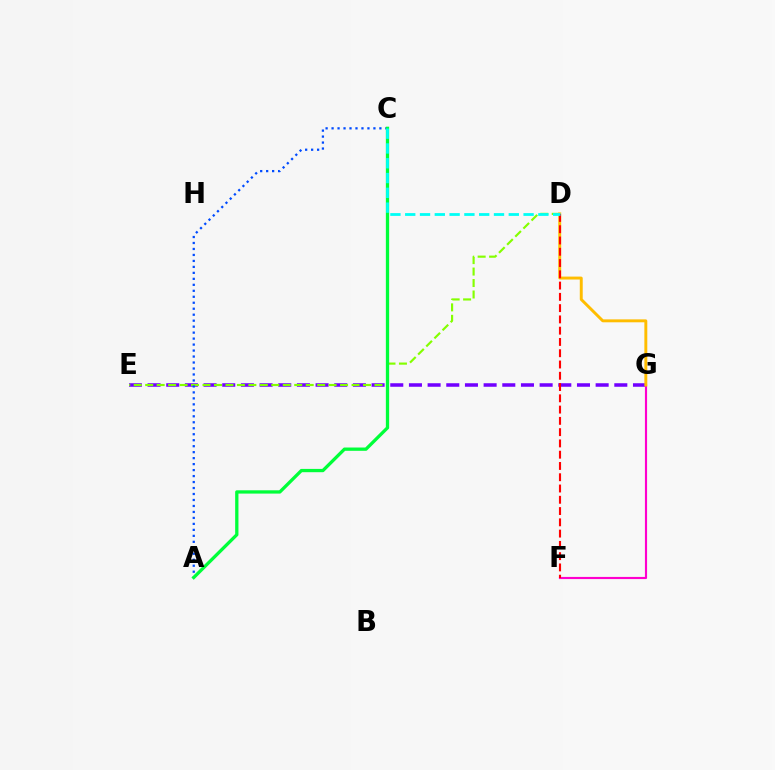{('E', 'G'): [{'color': '#7200ff', 'line_style': 'dashed', 'thickness': 2.54}], ('F', 'G'): [{'color': '#ff00cf', 'line_style': 'solid', 'thickness': 1.55}], ('D', 'E'): [{'color': '#84ff00', 'line_style': 'dashed', 'thickness': 1.56}], ('A', 'C'): [{'color': '#004bff', 'line_style': 'dotted', 'thickness': 1.62}, {'color': '#00ff39', 'line_style': 'solid', 'thickness': 2.37}], ('D', 'G'): [{'color': '#ffbd00', 'line_style': 'solid', 'thickness': 2.11}], ('D', 'F'): [{'color': '#ff0000', 'line_style': 'dashed', 'thickness': 1.53}], ('C', 'D'): [{'color': '#00fff6', 'line_style': 'dashed', 'thickness': 2.01}]}